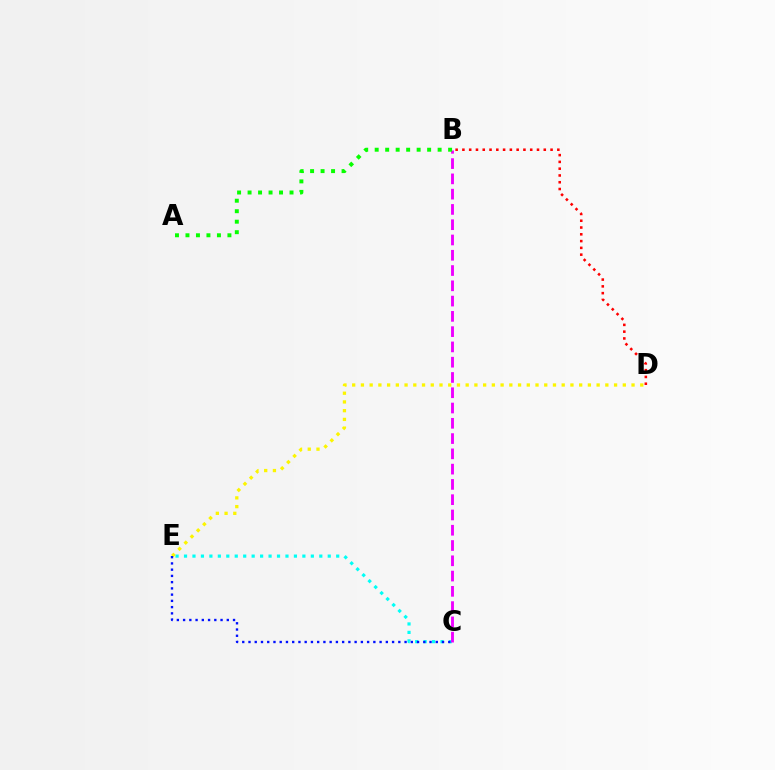{('C', 'E'): [{'color': '#00fff6', 'line_style': 'dotted', 'thickness': 2.3}, {'color': '#0010ff', 'line_style': 'dotted', 'thickness': 1.7}], ('D', 'E'): [{'color': '#fcf500', 'line_style': 'dotted', 'thickness': 2.37}], ('B', 'C'): [{'color': '#ee00ff', 'line_style': 'dashed', 'thickness': 2.08}], ('A', 'B'): [{'color': '#08ff00', 'line_style': 'dotted', 'thickness': 2.85}], ('B', 'D'): [{'color': '#ff0000', 'line_style': 'dotted', 'thickness': 1.84}]}